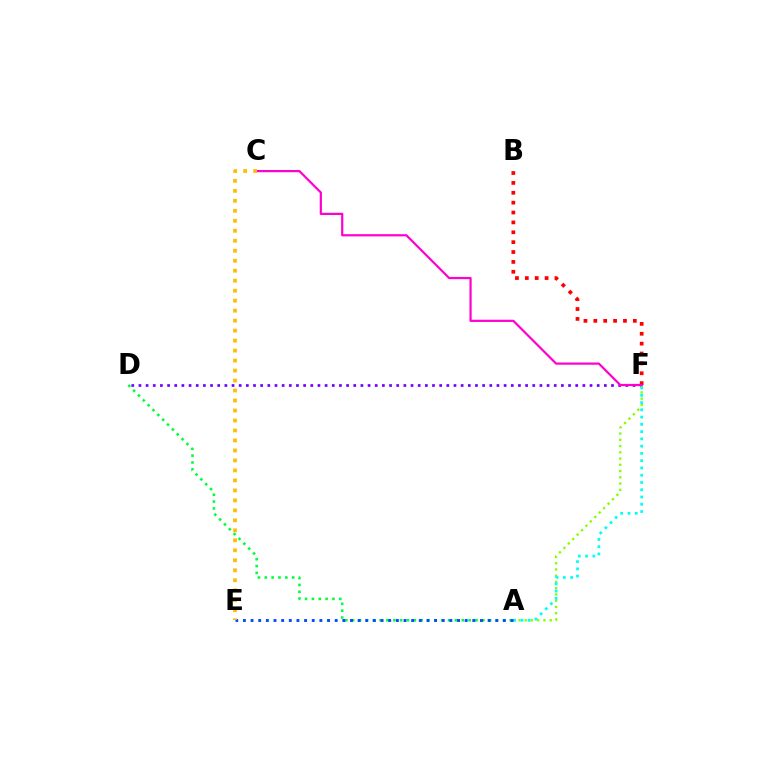{('B', 'F'): [{'color': '#ff0000', 'line_style': 'dotted', 'thickness': 2.68}], ('D', 'F'): [{'color': '#7200ff', 'line_style': 'dotted', 'thickness': 1.95}], ('A', 'D'): [{'color': '#00ff39', 'line_style': 'dotted', 'thickness': 1.86}], ('A', 'F'): [{'color': '#84ff00', 'line_style': 'dotted', 'thickness': 1.7}, {'color': '#00fff6', 'line_style': 'dotted', 'thickness': 1.97}], ('C', 'F'): [{'color': '#ff00cf', 'line_style': 'solid', 'thickness': 1.59}], ('A', 'E'): [{'color': '#004bff', 'line_style': 'dotted', 'thickness': 2.08}], ('C', 'E'): [{'color': '#ffbd00', 'line_style': 'dotted', 'thickness': 2.71}]}